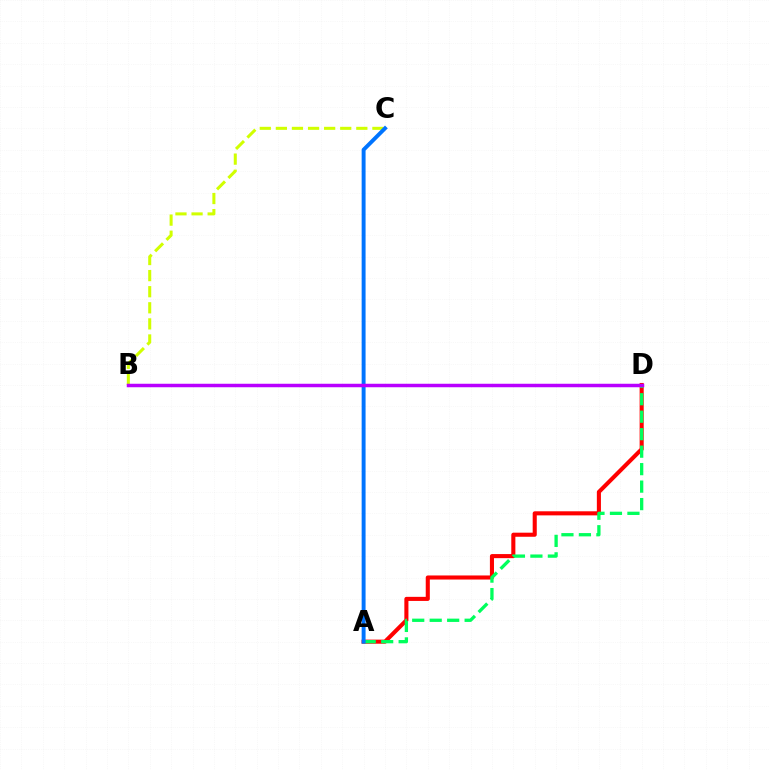{('A', 'D'): [{'color': '#ff0000', 'line_style': 'solid', 'thickness': 2.94}, {'color': '#00ff5c', 'line_style': 'dashed', 'thickness': 2.37}], ('B', 'C'): [{'color': '#d1ff00', 'line_style': 'dashed', 'thickness': 2.19}], ('A', 'C'): [{'color': '#0074ff', 'line_style': 'solid', 'thickness': 2.82}], ('B', 'D'): [{'color': '#b900ff', 'line_style': 'solid', 'thickness': 2.51}]}